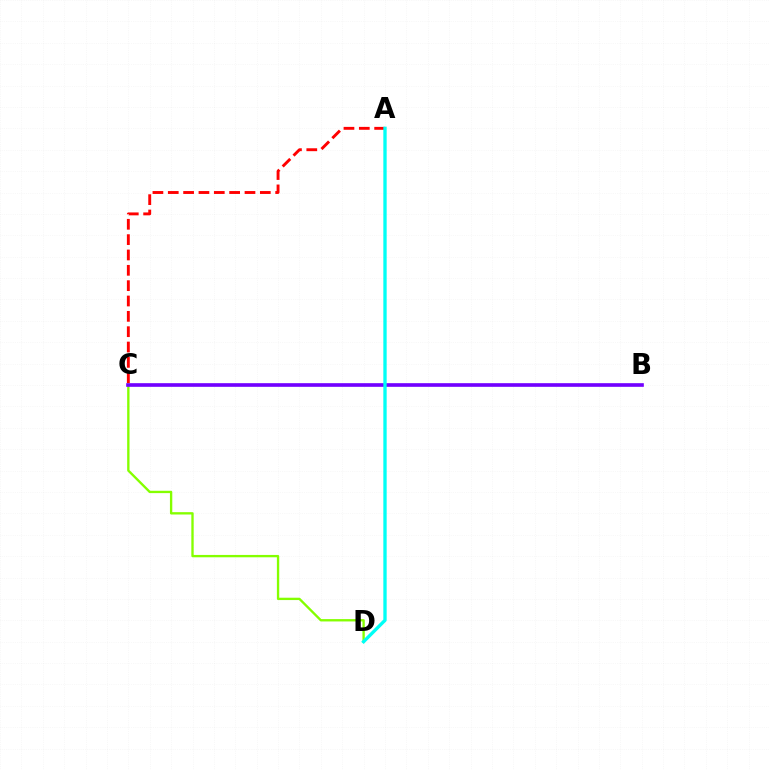{('C', 'D'): [{'color': '#84ff00', 'line_style': 'solid', 'thickness': 1.69}], ('B', 'C'): [{'color': '#7200ff', 'line_style': 'solid', 'thickness': 2.62}], ('A', 'C'): [{'color': '#ff0000', 'line_style': 'dashed', 'thickness': 2.08}], ('A', 'D'): [{'color': '#00fff6', 'line_style': 'solid', 'thickness': 2.4}]}